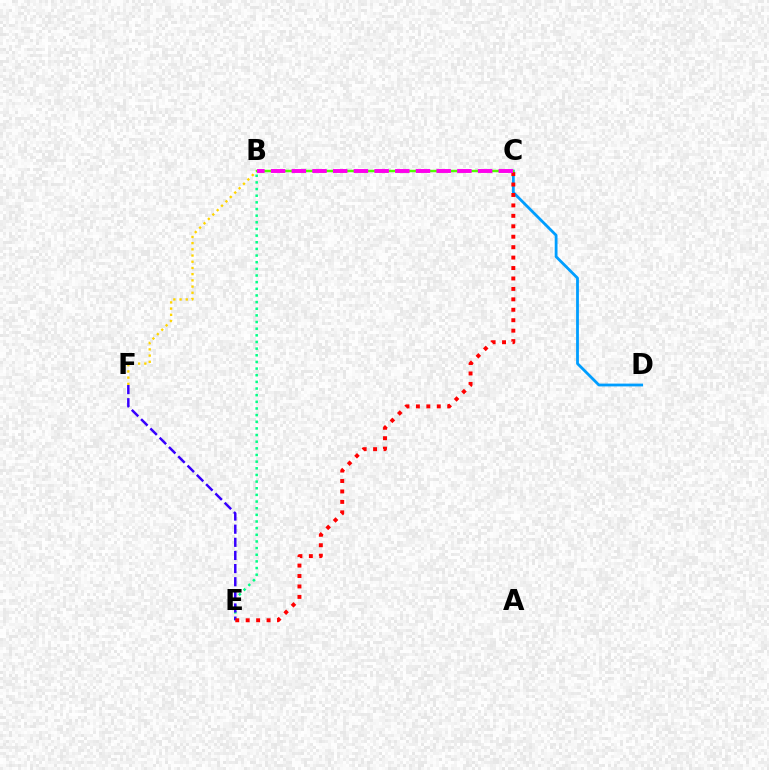{('B', 'F'): [{'color': '#ffd500', 'line_style': 'dotted', 'thickness': 1.69}], ('C', 'D'): [{'color': '#009eff', 'line_style': 'solid', 'thickness': 2.01}], ('B', 'E'): [{'color': '#00ff86', 'line_style': 'dotted', 'thickness': 1.81}], ('E', 'F'): [{'color': '#3700ff', 'line_style': 'dashed', 'thickness': 1.78}], ('C', 'E'): [{'color': '#ff0000', 'line_style': 'dotted', 'thickness': 2.84}], ('B', 'C'): [{'color': '#4fff00', 'line_style': 'solid', 'thickness': 1.77}, {'color': '#ff00ed', 'line_style': 'dashed', 'thickness': 2.81}]}